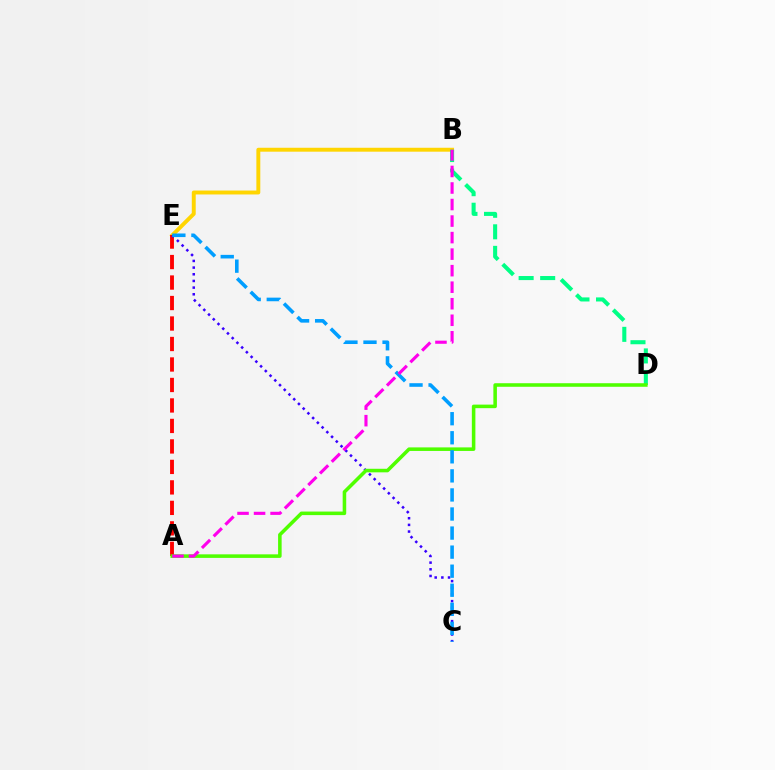{('B', 'E'): [{'color': '#ffd500', 'line_style': 'solid', 'thickness': 2.82}], ('B', 'D'): [{'color': '#00ff86', 'line_style': 'dashed', 'thickness': 2.93}], ('A', 'E'): [{'color': '#ff0000', 'line_style': 'dashed', 'thickness': 2.78}], ('C', 'E'): [{'color': '#3700ff', 'line_style': 'dotted', 'thickness': 1.81}, {'color': '#009eff', 'line_style': 'dashed', 'thickness': 2.59}], ('A', 'D'): [{'color': '#4fff00', 'line_style': 'solid', 'thickness': 2.56}], ('A', 'B'): [{'color': '#ff00ed', 'line_style': 'dashed', 'thickness': 2.25}]}